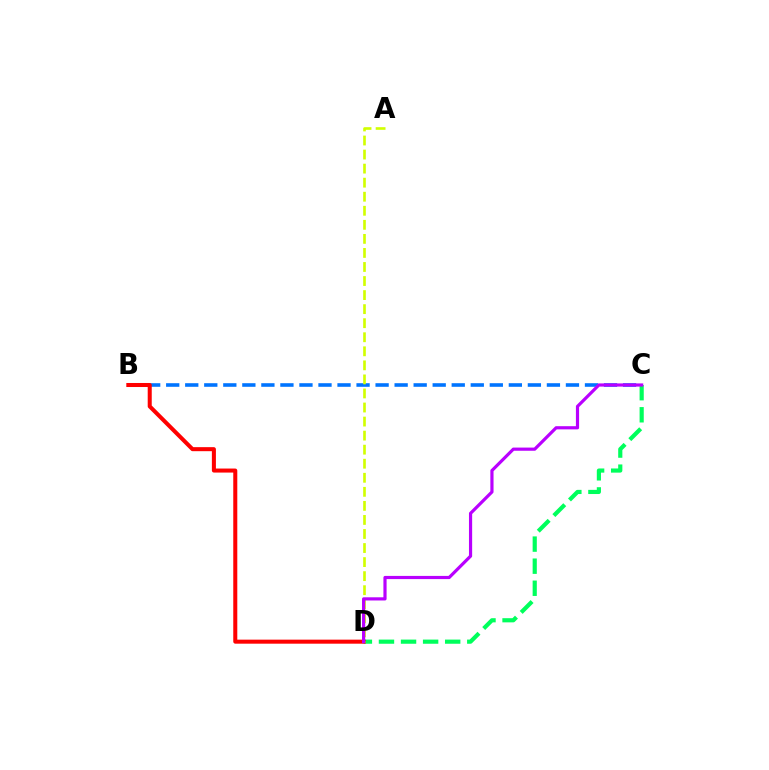{('C', 'D'): [{'color': '#00ff5c', 'line_style': 'dashed', 'thickness': 3.0}, {'color': '#b900ff', 'line_style': 'solid', 'thickness': 2.29}], ('B', 'C'): [{'color': '#0074ff', 'line_style': 'dashed', 'thickness': 2.59}], ('B', 'D'): [{'color': '#ff0000', 'line_style': 'solid', 'thickness': 2.9}], ('A', 'D'): [{'color': '#d1ff00', 'line_style': 'dashed', 'thickness': 1.91}]}